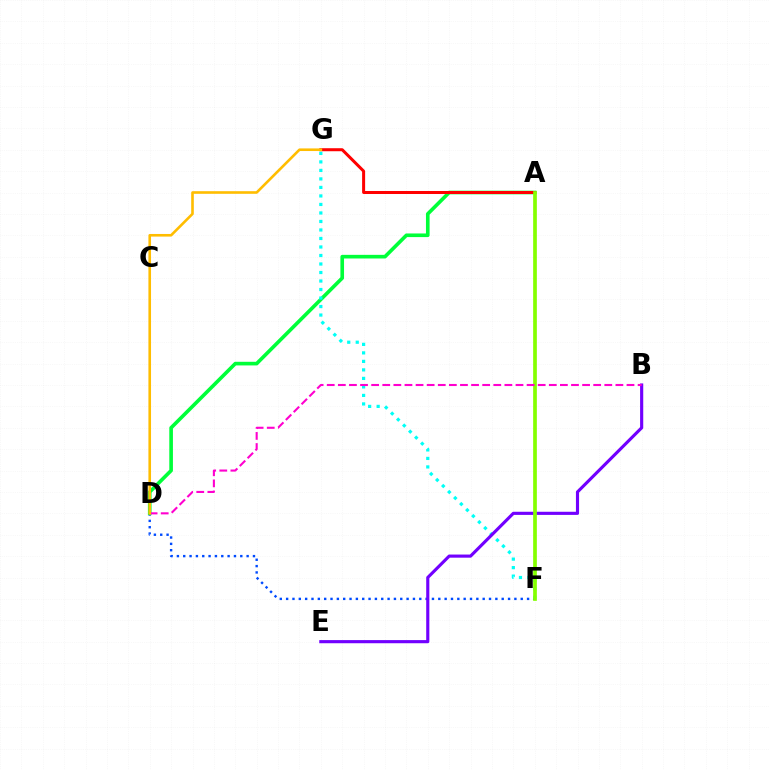{('D', 'F'): [{'color': '#004bff', 'line_style': 'dotted', 'thickness': 1.72}], ('A', 'D'): [{'color': '#00ff39', 'line_style': 'solid', 'thickness': 2.62}], ('F', 'G'): [{'color': '#00fff6', 'line_style': 'dotted', 'thickness': 2.31}], ('B', 'E'): [{'color': '#7200ff', 'line_style': 'solid', 'thickness': 2.26}], ('A', 'G'): [{'color': '#ff0000', 'line_style': 'solid', 'thickness': 2.17}], ('A', 'F'): [{'color': '#84ff00', 'line_style': 'solid', 'thickness': 2.66}], ('B', 'D'): [{'color': '#ff00cf', 'line_style': 'dashed', 'thickness': 1.51}], ('D', 'G'): [{'color': '#ffbd00', 'line_style': 'solid', 'thickness': 1.88}]}